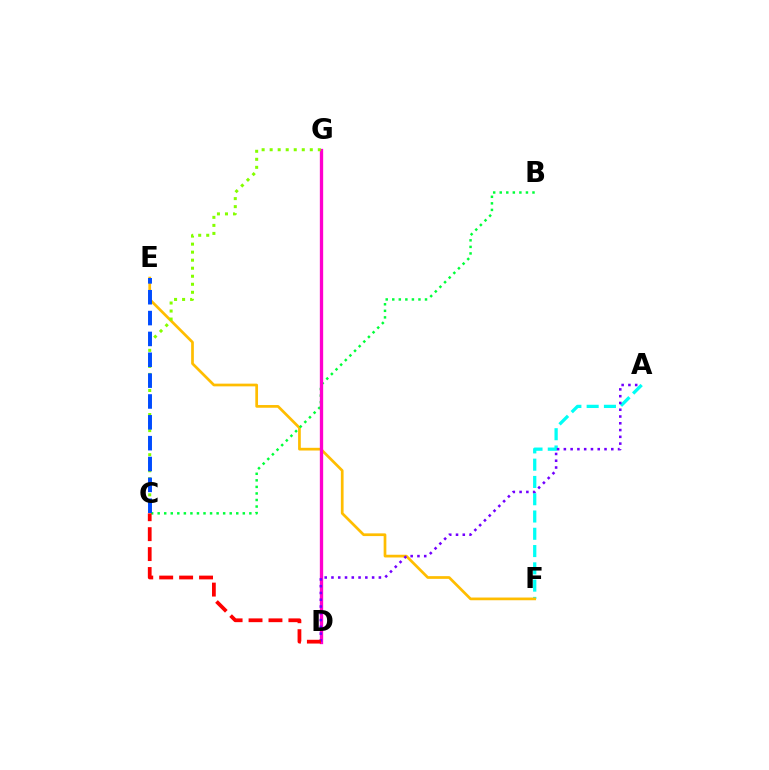{('A', 'F'): [{'color': '#00fff6', 'line_style': 'dashed', 'thickness': 2.35}], ('E', 'F'): [{'color': '#ffbd00', 'line_style': 'solid', 'thickness': 1.95}], ('B', 'C'): [{'color': '#00ff39', 'line_style': 'dotted', 'thickness': 1.78}], ('D', 'G'): [{'color': '#ff00cf', 'line_style': 'solid', 'thickness': 2.39}], ('A', 'D'): [{'color': '#7200ff', 'line_style': 'dotted', 'thickness': 1.84}], ('C', 'D'): [{'color': '#ff0000', 'line_style': 'dashed', 'thickness': 2.71}], ('C', 'G'): [{'color': '#84ff00', 'line_style': 'dotted', 'thickness': 2.18}], ('C', 'E'): [{'color': '#004bff', 'line_style': 'dashed', 'thickness': 2.83}]}